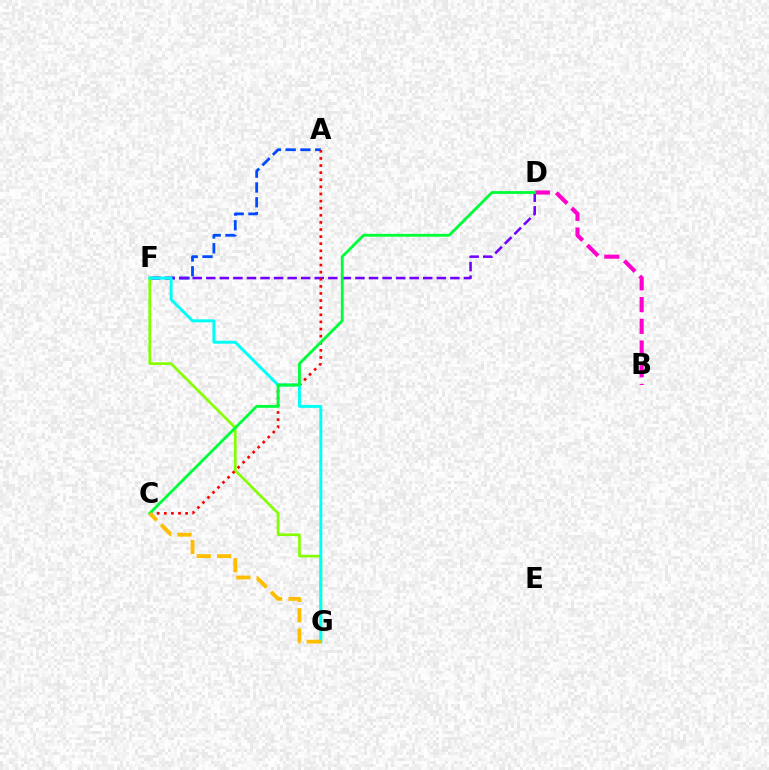{('B', 'D'): [{'color': '#ff00cf', 'line_style': 'dashed', 'thickness': 2.95}], ('A', 'F'): [{'color': '#004bff', 'line_style': 'dashed', 'thickness': 2.01}], ('D', 'F'): [{'color': '#7200ff', 'line_style': 'dashed', 'thickness': 1.84}], ('F', 'G'): [{'color': '#84ff00', 'line_style': 'solid', 'thickness': 1.91}, {'color': '#00fff6', 'line_style': 'solid', 'thickness': 2.12}], ('A', 'C'): [{'color': '#ff0000', 'line_style': 'dotted', 'thickness': 1.93}], ('C', 'D'): [{'color': '#00ff39', 'line_style': 'solid', 'thickness': 2.04}], ('C', 'G'): [{'color': '#ffbd00', 'line_style': 'dashed', 'thickness': 2.76}]}